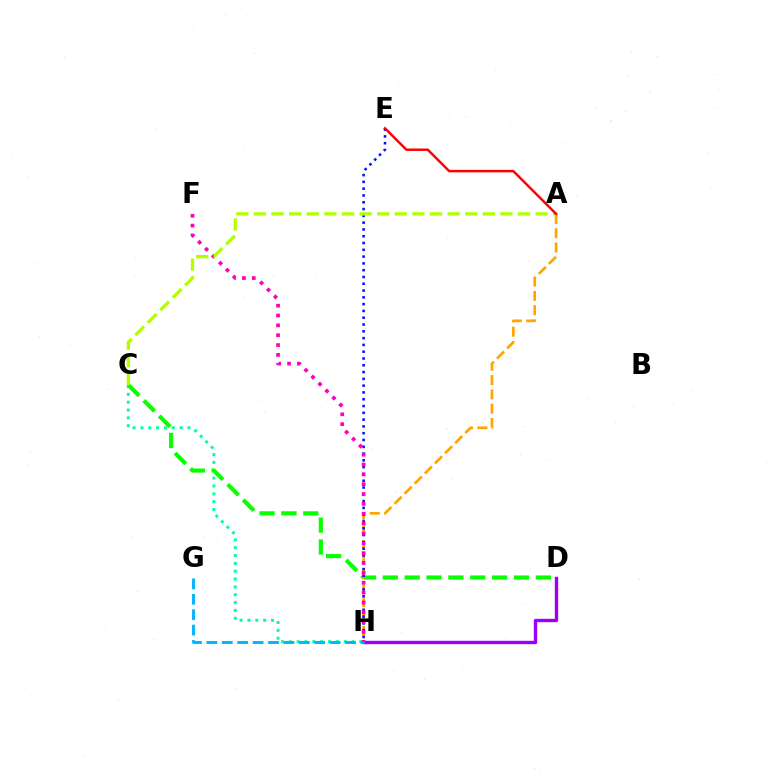{('C', 'H'): [{'color': '#00ff9d', 'line_style': 'dotted', 'thickness': 2.13}], ('C', 'D'): [{'color': '#08ff00', 'line_style': 'dashed', 'thickness': 2.97}], ('A', 'H'): [{'color': '#ffa500', 'line_style': 'dashed', 'thickness': 1.94}], ('E', 'H'): [{'color': '#0010ff', 'line_style': 'dotted', 'thickness': 1.85}], ('D', 'H'): [{'color': '#9b00ff', 'line_style': 'solid', 'thickness': 2.43}], ('G', 'H'): [{'color': '#00b5ff', 'line_style': 'dashed', 'thickness': 2.09}], ('F', 'H'): [{'color': '#ff00bd', 'line_style': 'dotted', 'thickness': 2.68}], ('A', 'C'): [{'color': '#b3ff00', 'line_style': 'dashed', 'thickness': 2.39}], ('A', 'E'): [{'color': '#ff0000', 'line_style': 'solid', 'thickness': 1.77}]}